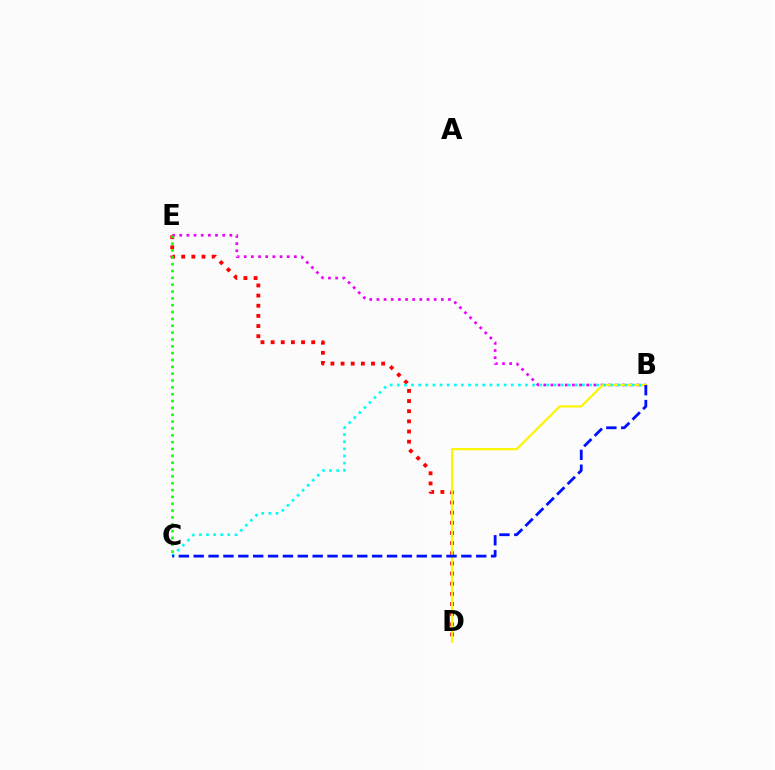{('B', 'E'): [{'color': '#ee00ff', 'line_style': 'dotted', 'thickness': 1.94}], ('D', 'E'): [{'color': '#ff0000', 'line_style': 'dotted', 'thickness': 2.76}], ('B', 'D'): [{'color': '#fcf500', 'line_style': 'solid', 'thickness': 1.6}], ('C', 'E'): [{'color': '#08ff00', 'line_style': 'dotted', 'thickness': 1.86}], ('B', 'C'): [{'color': '#00fff6', 'line_style': 'dotted', 'thickness': 1.93}, {'color': '#0010ff', 'line_style': 'dashed', 'thickness': 2.02}]}